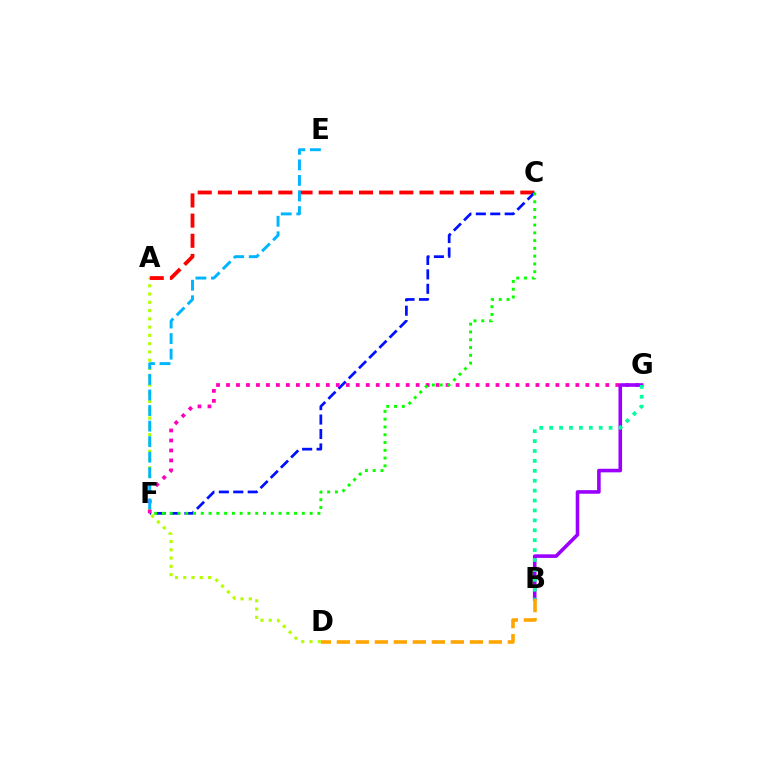{('A', 'D'): [{'color': '#b3ff00', 'line_style': 'dotted', 'thickness': 2.25}], ('A', 'C'): [{'color': '#ff0000', 'line_style': 'dashed', 'thickness': 2.74}], ('C', 'F'): [{'color': '#0010ff', 'line_style': 'dashed', 'thickness': 1.96}, {'color': '#08ff00', 'line_style': 'dotted', 'thickness': 2.11}], ('F', 'G'): [{'color': '#ff00bd', 'line_style': 'dotted', 'thickness': 2.71}], ('B', 'G'): [{'color': '#9b00ff', 'line_style': 'solid', 'thickness': 2.58}, {'color': '#00ff9d', 'line_style': 'dotted', 'thickness': 2.69}], ('B', 'D'): [{'color': '#ffa500', 'line_style': 'dashed', 'thickness': 2.58}], ('E', 'F'): [{'color': '#00b5ff', 'line_style': 'dashed', 'thickness': 2.11}]}